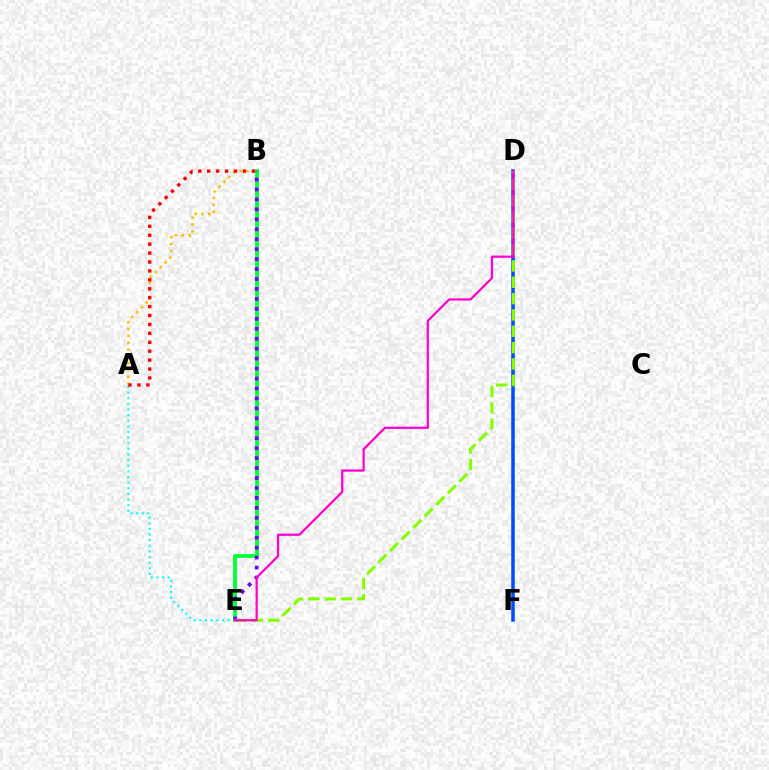{('A', 'B'): [{'color': '#ffbd00', 'line_style': 'dotted', 'thickness': 1.86}, {'color': '#ff0000', 'line_style': 'dotted', 'thickness': 2.42}], ('D', 'F'): [{'color': '#004bff', 'line_style': 'solid', 'thickness': 2.53}], ('A', 'E'): [{'color': '#00fff6', 'line_style': 'dotted', 'thickness': 1.53}], ('B', 'E'): [{'color': '#00ff39', 'line_style': 'solid', 'thickness': 2.71}, {'color': '#7200ff', 'line_style': 'dotted', 'thickness': 2.7}], ('D', 'E'): [{'color': '#84ff00', 'line_style': 'dashed', 'thickness': 2.22}, {'color': '#ff00cf', 'line_style': 'solid', 'thickness': 1.61}]}